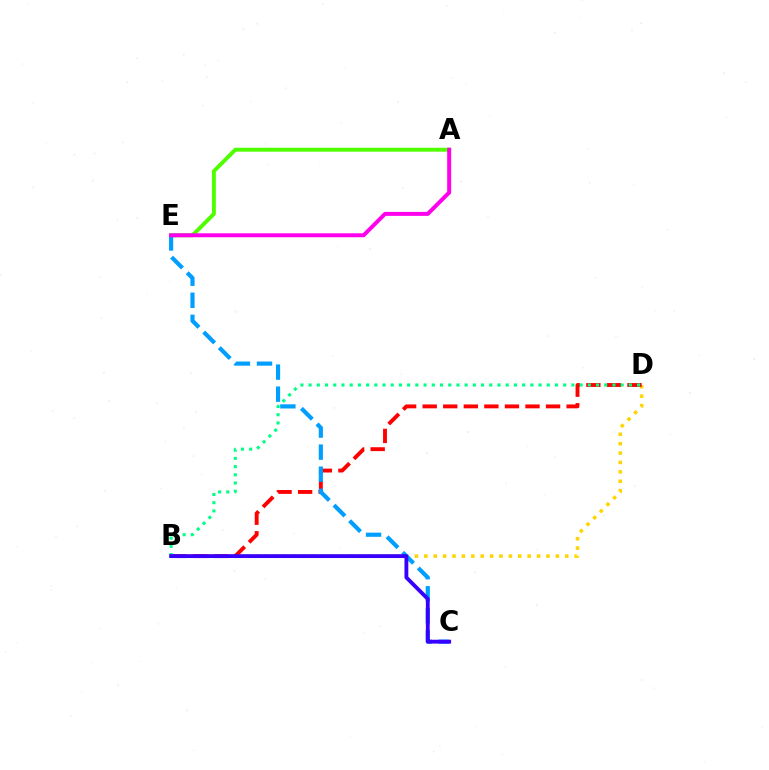{('A', 'E'): [{'color': '#4fff00', 'line_style': 'solid', 'thickness': 2.82}, {'color': '#ff00ed', 'line_style': 'solid', 'thickness': 2.86}], ('B', 'D'): [{'color': '#ffd500', 'line_style': 'dotted', 'thickness': 2.55}, {'color': '#ff0000', 'line_style': 'dashed', 'thickness': 2.79}, {'color': '#00ff86', 'line_style': 'dotted', 'thickness': 2.23}], ('C', 'E'): [{'color': '#009eff', 'line_style': 'dashed', 'thickness': 3.0}], ('B', 'C'): [{'color': '#3700ff', 'line_style': 'solid', 'thickness': 2.76}]}